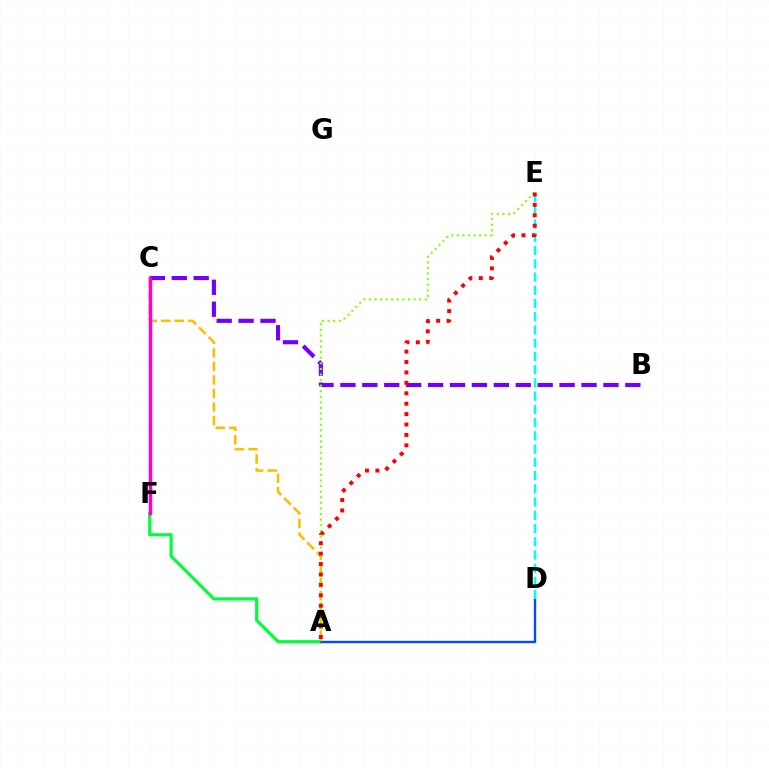{('A', 'F'): [{'color': '#00ff39', 'line_style': 'solid', 'thickness': 2.27}], ('A', 'D'): [{'color': '#004bff', 'line_style': 'solid', 'thickness': 1.73}], ('A', 'C'): [{'color': '#ffbd00', 'line_style': 'dashed', 'thickness': 1.84}], ('D', 'E'): [{'color': '#00fff6', 'line_style': 'dashed', 'thickness': 1.8}], ('B', 'C'): [{'color': '#7200ff', 'line_style': 'dashed', 'thickness': 2.98}], ('A', 'E'): [{'color': '#84ff00', 'line_style': 'dotted', 'thickness': 1.52}, {'color': '#ff0000', 'line_style': 'dotted', 'thickness': 2.83}], ('C', 'F'): [{'color': '#ff00cf', 'line_style': 'solid', 'thickness': 2.49}]}